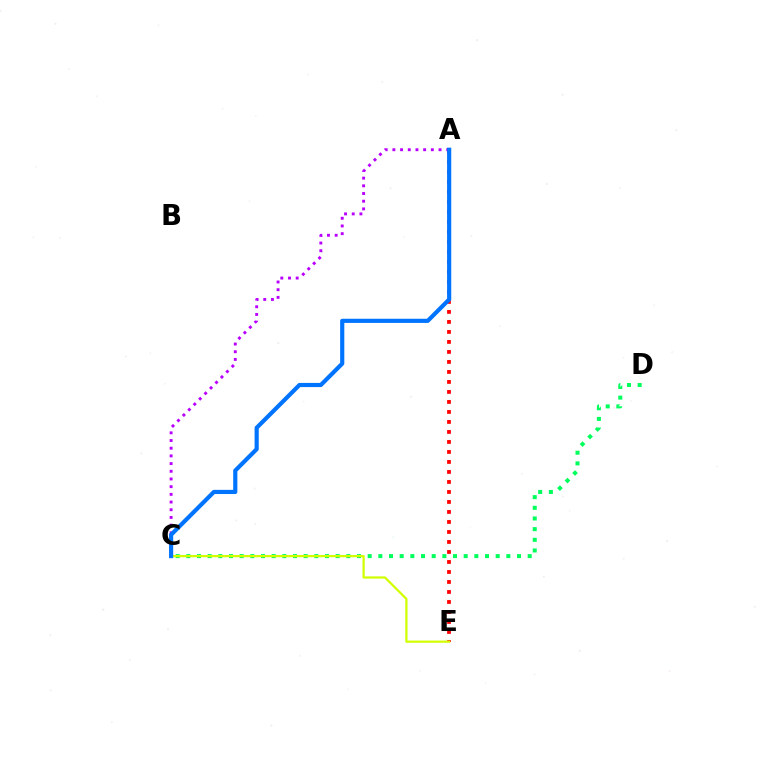{('A', 'E'): [{'color': '#ff0000', 'line_style': 'dotted', 'thickness': 2.72}], ('A', 'C'): [{'color': '#b900ff', 'line_style': 'dotted', 'thickness': 2.09}, {'color': '#0074ff', 'line_style': 'solid', 'thickness': 3.0}], ('C', 'D'): [{'color': '#00ff5c', 'line_style': 'dotted', 'thickness': 2.9}], ('C', 'E'): [{'color': '#d1ff00', 'line_style': 'solid', 'thickness': 1.6}]}